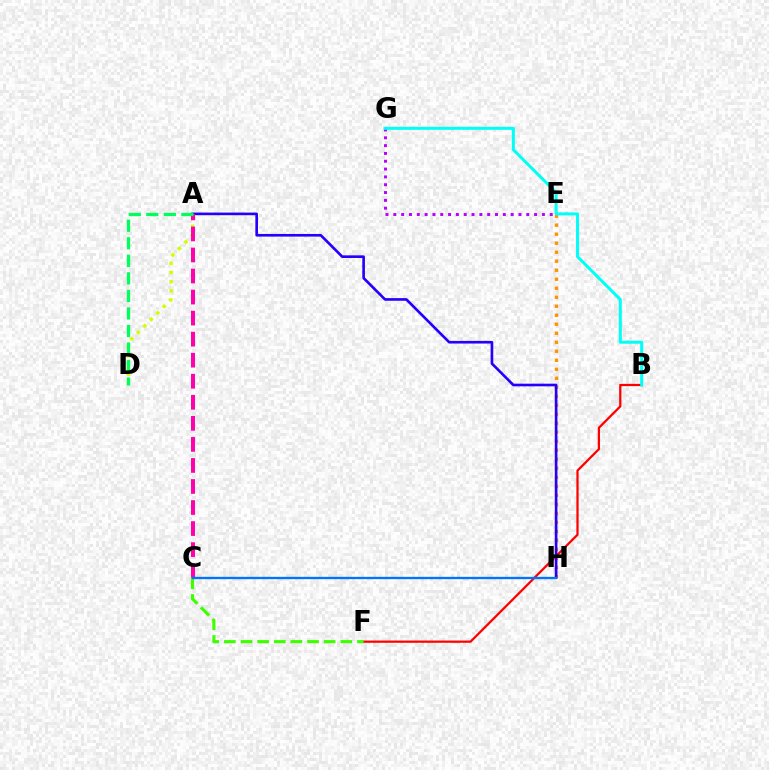{('B', 'F'): [{'color': '#ff0000', 'line_style': 'solid', 'thickness': 1.62}], ('E', 'H'): [{'color': '#ff9400', 'line_style': 'dotted', 'thickness': 2.45}], ('A', 'D'): [{'color': '#d1ff00', 'line_style': 'dotted', 'thickness': 2.49}, {'color': '#00ff5c', 'line_style': 'dashed', 'thickness': 2.38}], ('A', 'H'): [{'color': '#2500ff', 'line_style': 'solid', 'thickness': 1.91}], ('A', 'C'): [{'color': '#ff00ac', 'line_style': 'dashed', 'thickness': 2.86}], ('E', 'G'): [{'color': '#b900ff', 'line_style': 'dotted', 'thickness': 2.12}], ('B', 'G'): [{'color': '#00fff6', 'line_style': 'solid', 'thickness': 2.17}], ('C', 'F'): [{'color': '#3dff00', 'line_style': 'dashed', 'thickness': 2.26}], ('C', 'H'): [{'color': '#0074ff', 'line_style': 'solid', 'thickness': 1.67}]}